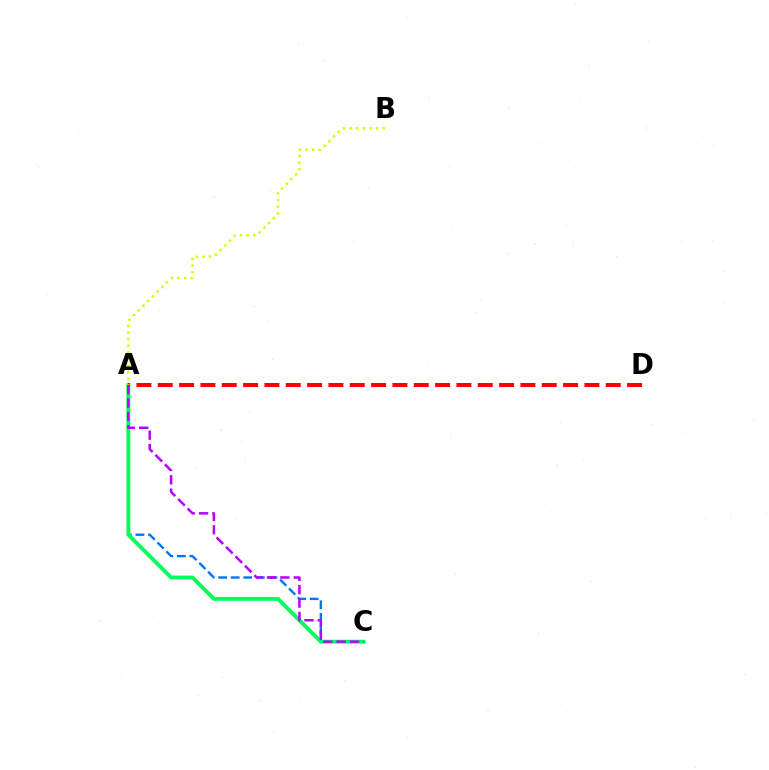{('A', 'C'): [{'color': '#0074ff', 'line_style': 'dashed', 'thickness': 1.7}, {'color': '#00ff5c', 'line_style': 'solid', 'thickness': 2.77}, {'color': '#b900ff', 'line_style': 'dashed', 'thickness': 1.82}], ('A', 'D'): [{'color': '#ff0000', 'line_style': 'dashed', 'thickness': 2.9}], ('A', 'B'): [{'color': '#d1ff00', 'line_style': 'dotted', 'thickness': 1.8}]}